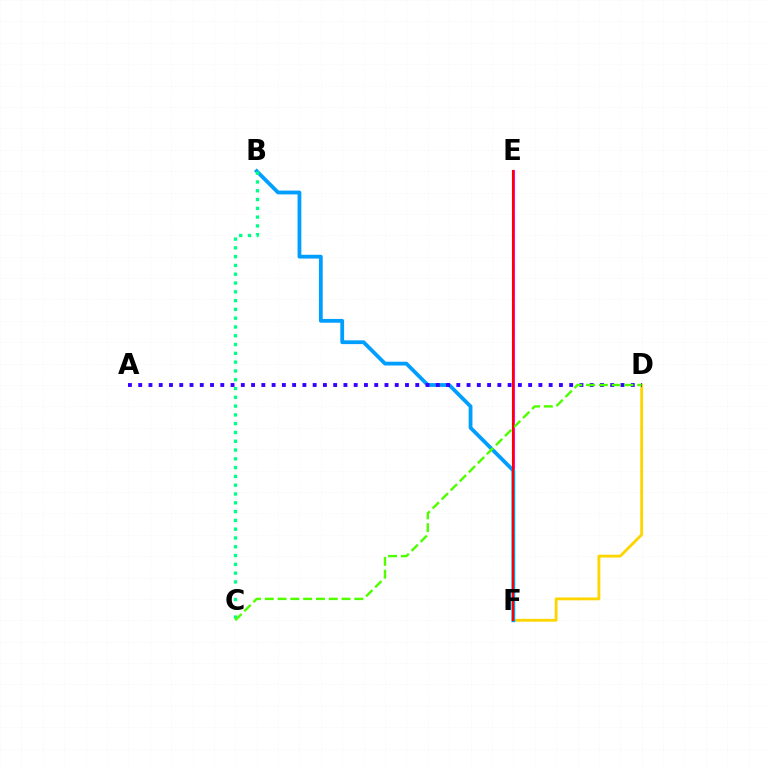{('E', 'F'): [{'color': '#ff00ed', 'line_style': 'solid', 'thickness': 2.16}, {'color': '#ff0000', 'line_style': 'solid', 'thickness': 1.53}], ('D', 'F'): [{'color': '#ffd500', 'line_style': 'solid', 'thickness': 2.05}], ('B', 'F'): [{'color': '#009eff', 'line_style': 'solid', 'thickness': 2.73}], ('A', 'D'): [{'color': '#3700ff', 'line_style': 'dotted', 'thickness': 2.79}], ('B', 'C'): [{'color': '#00ff86', 'line_style': 'dotted', 'thickness': 2.39}], ('C', 'D'): [{'color': '#4fff00', 'line_style': 'dashed', 'thickness': 1.74}]}